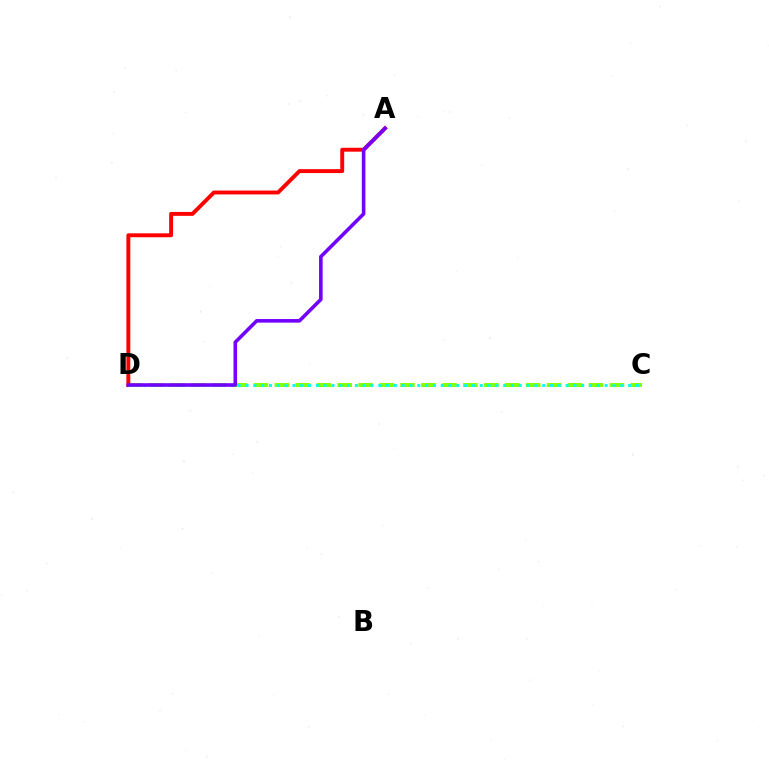{('C', 'D'): [{'color': '#84ff00', 'line_style': 'dashed', 'thickness': 2.84}, {'color': '#00fff6', 'line_style': 'dotted', 'thickness': 2.12}], ('A', 'D'): [{'color': '#ff0000', 'line_style': 'solid', 'thickness': 2.81}, {'color': '#7200ff', 'line_style': 'solid', 'thickness': 2.58}]}